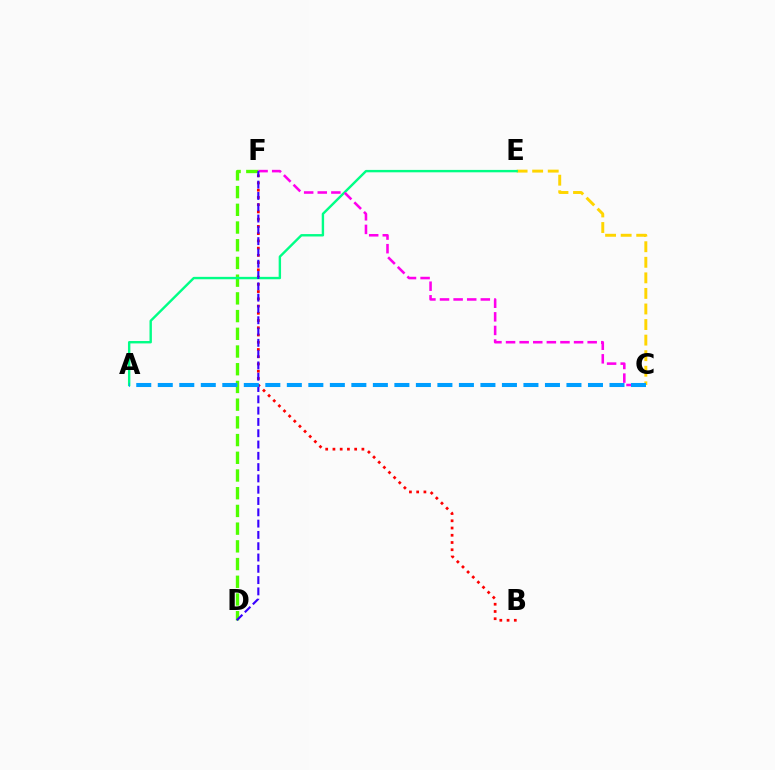{('C', 'E'): [{'color': '#ffd500', 'line_style': 'dashed', 'thickness': 2.11}], ('B', 'F'): [{'color': '#ff0000', 'line_style': 'dotted', 'thickness': 1.97}], ('D', 'F'): [{'color': '#4fff00', 'line_style': 'dashed', 'thickness': 2.41}, {'color': '#3700ff', 'line_style': 'dashed', 'thickness': 1.53}], ('A', 'E'): [{'color': '#00ff86', 'line_style': 'solid', 'thickness': 1.73}], ('C', 'F'): [{'color': '#ff00ed', 'line_style': 'dashed', 'thickness': 1.85}], ('A', 'C'): [{'color': '#009eff', 'line_style': 'dashed', 'thickness': 2.92}]}